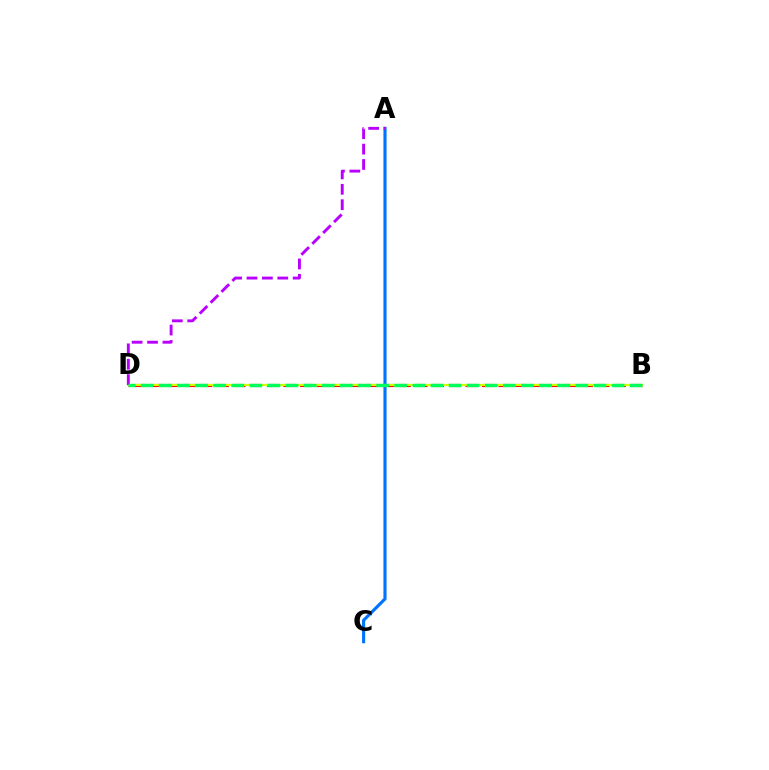{('A', 'C'): [{'color': '#0074ff', 'line_style': 'solid', 'thickness': 2.25}], ('B', 'D'): [{'color': '#ff0000', 'line_style': 'dashed', 'thickness': 2.25}, {'color': '#d1ff00', 'line_style': 'solid', 'thickness': 1.54}, {'color': '#00ff5c', 'line_style': 'dashed', 'thickness': 2.46}], ('A', 'D'): [{'color': '#b900ff', 'line_style': 'dashed', 'thickness': 2.09}]}